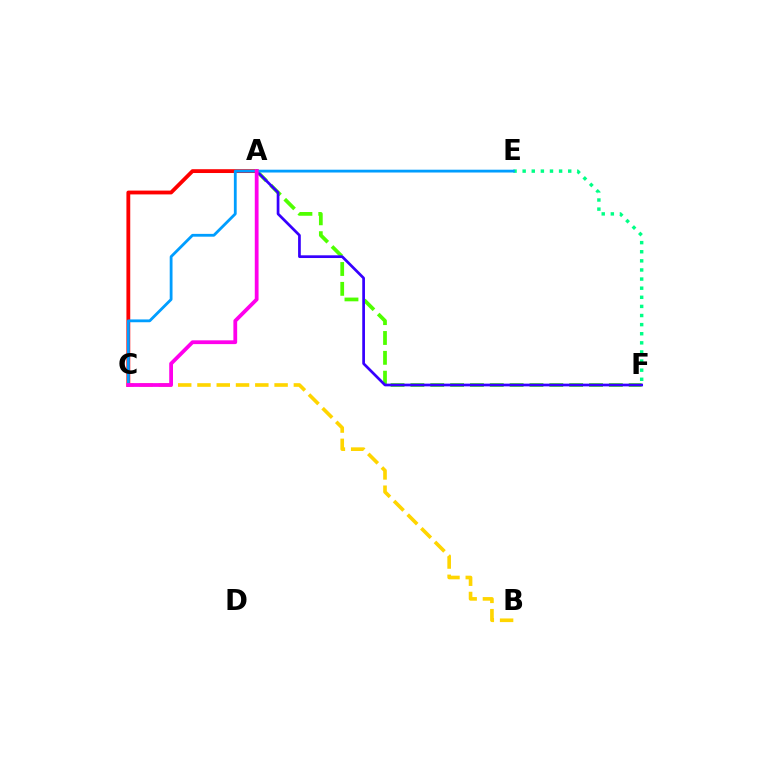{('A', 'F'): [{'color': '#4fff00', 'line_style': 'dashed', 'thickness': 2.7}, {'color': '#3700ff', 'line_style': 'solid', 'thickness': 1.96}], ('E', 'F'): [{'color': '#00ff86', 'line_style': 'dotted', 'thickness': 2.48}], ('A', 'C'): [{'color': '#ff0000', 'line_style': 'solid', 'thickness': 2.75}, {'color': '#ff00ed', 'line_style': 'solid', 'thickness': 2.72}], ('B', 'C'): [{'color': '#ffd500', 'line_style': 'dashed', 'thickness': 2.62}], ('C', 'E'): [{'color': '#009eff', 'line_style': 'solid', 'thickness': 2.02}]}